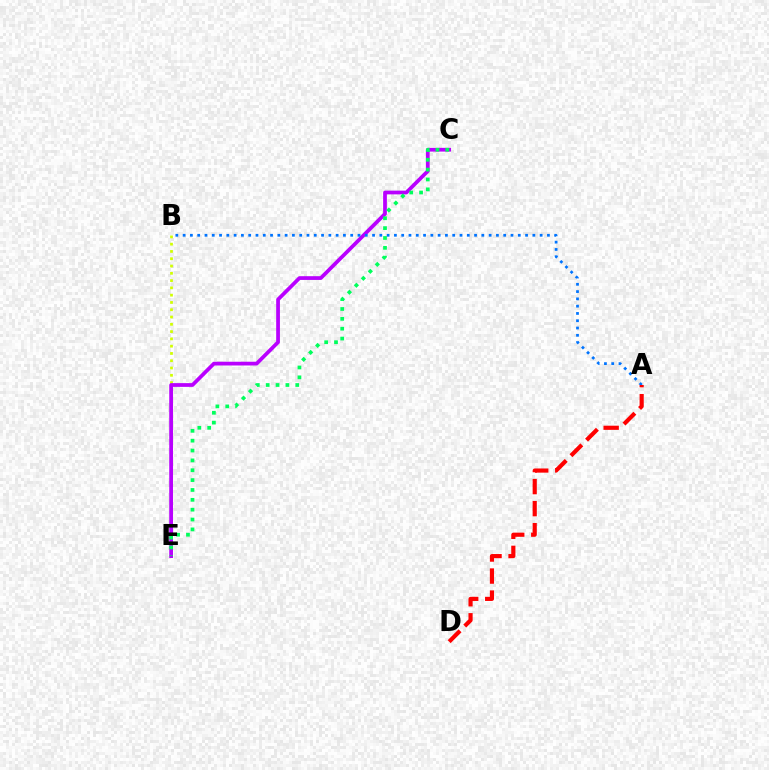{('B', 'E'): [{'color': '#d1ff00', 'line_style': 'dotted', 'thickness': 1.98}], ('C', 'E'): [{'color': '#b900ff', 'line_style': 'solid', 'thickness': 2.7}, {'color': '#00ff5c', 'line_style': 'dotted', 'thickness': 2.68}], ('A', 'B'): [{'color': '#0074ff', 'line_style': 'dotted', 'thickness': 1.98}], ('A', 'D'): [{'color': '#ff0000', 'line_style': 'dashed', 'thickness': 2.99}]}